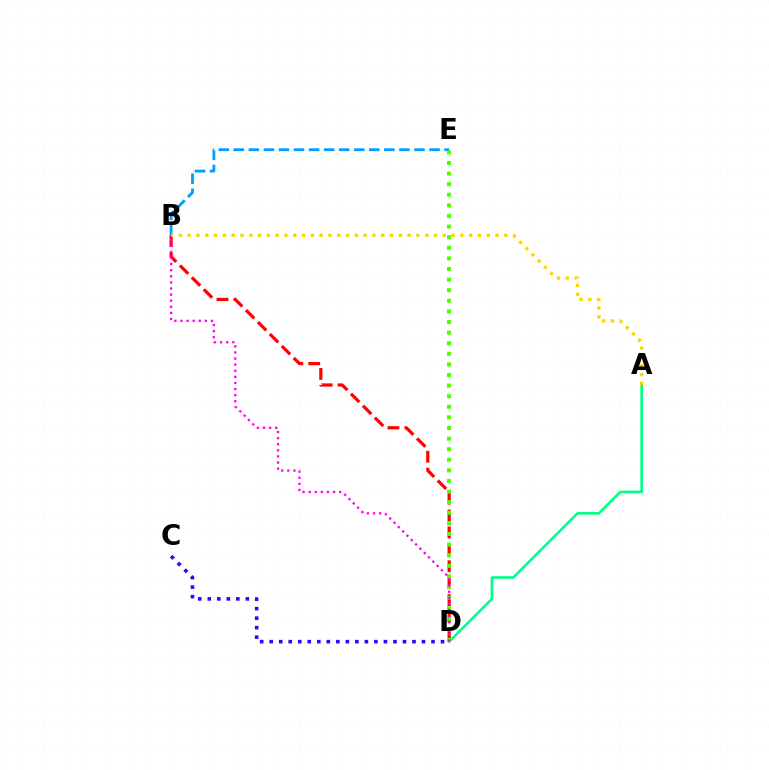{('B', 'E'): [{'color': '#009eff', 'line_style': 'dashed', 'thickness': 2.05}], ('A', 'D'): [{'color': '#00ff86', 'line_style': 'solid', 'thickness': 1.88}], ('B', 'D'): [{'color': '#ff0000', 'line_style': 'dashed', 'thickness': 2.3}, {'color': '#ff00ed', 'line_style': 'dotted', 'thickness': 1.66}], ('D', 'E'): [{'color': '#4fff00', 'line_style': 'dotted', 'thickness': 2.88}], ('A', 'B'): [{'color': '#ffd500', 'line_style': 'dotted', 'thickness': 2.39}], ('C', 'D'): [{'color': '#3700ff', 'line_style': 'dotted', 'thickness': 2.59}]}